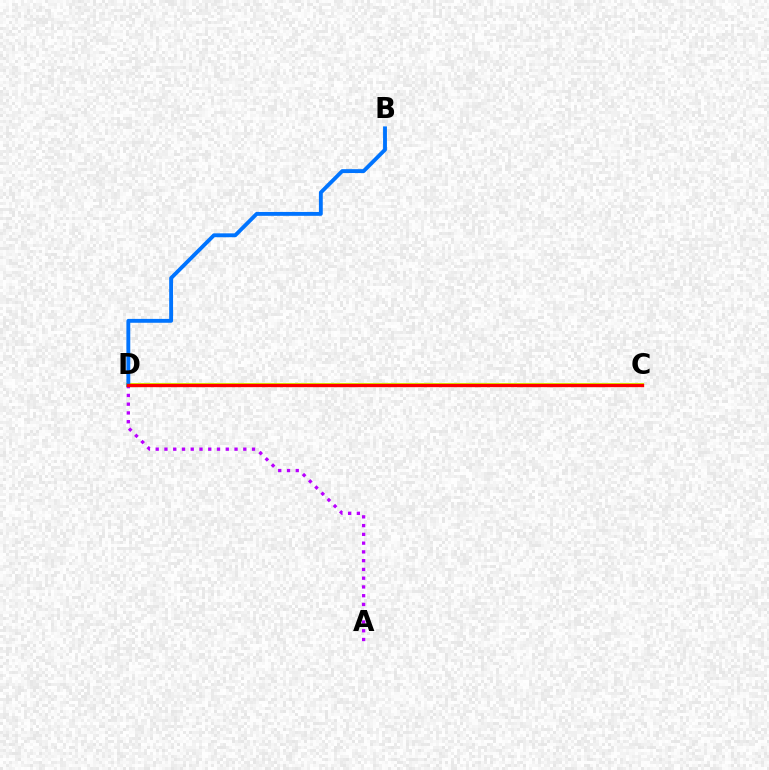{('C', 'D'): [{'color': '#d1ff00', 'line_style': 'solid', 'thickness': 2.92}, {'color': '#00ff5c', 'line_style': 'dashed', 'thickness': 1.95}, {'color': '#ff0000', 'line_style': 'solid', 'thickness': 2.39}], ('B', 'D'): [{'color': '#0074ff', 'line_style': 'solid', 'thickness': 2.78}], ('A', 'D'): [{'color': '#b900ff', 'line_style': 'dotted', 'thickness': 2.38}]}